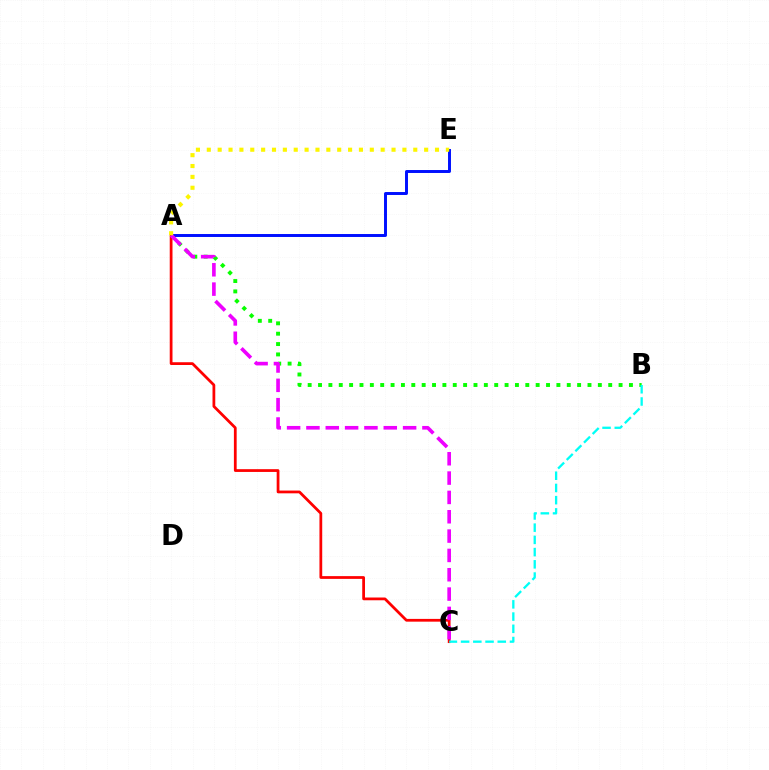{('A', 'B'): [{'color': '#08ff00', 'line_style': 'dotted', 'thickness': 2.82}], ('A', 'E'): [{'color': '#0010ff', 'line_style': 'solid', 'thickness': 2.12}, {'color': '#fcf500', 'line_style': 'dotted', 'thickness': 2.95}], ('A', 'C'): [{'color': '#ff0000', 'line_style': 'solid', 'thickness': 1.99}, {'color': '#ee00ff', 'line_style': 'dashed', 'thickness': 2.63}], ('B', 'C'): [{'color': '#00fff6', 'line_style': 'dashed', 'thickness': 1.66}]}